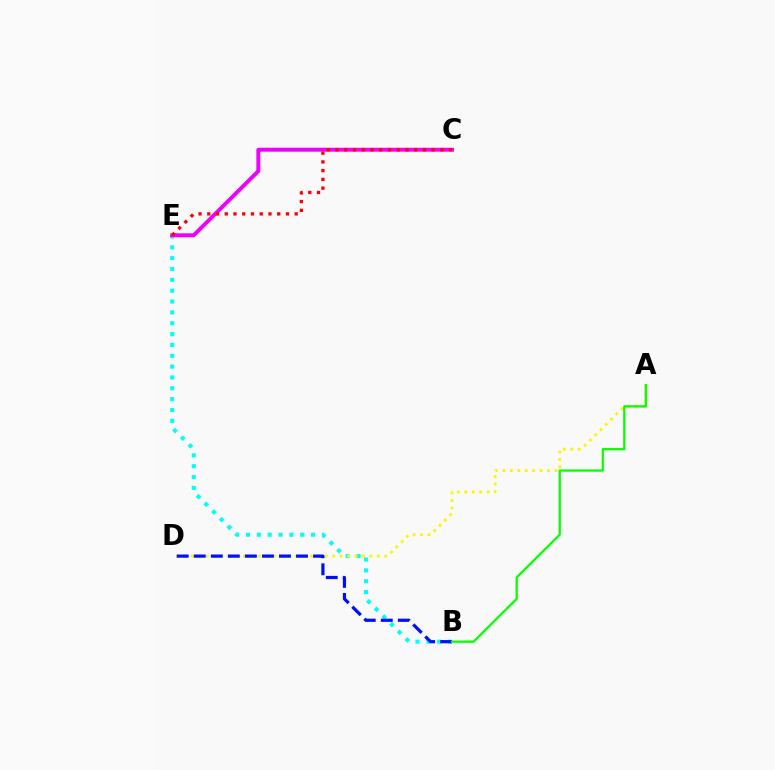{('B', 'E'): [{'color': '#00fff6', 'line_style': 'dotted', 'thickness': 2.95}], ('A', 'D'): [{'color': '#fcf500', 'line_style': 'dotted', 'thickness': 2.02}], ('B', 'D'): [{'color': '#0010ff', 'line_style': 'dashed', 'thickness': 2.32}], ('C', 'E'): [{'color': '#ee00ff', 'line_style': 'solid', 'thickness': 2.83}, {'color': '#ff0000', 'line_style': 'dotted', 'thickness': 2.38}], ('A', 'B'): [{'color': '#08ff00', 'line_style': 'solid', 'thickness': 1.63}]}